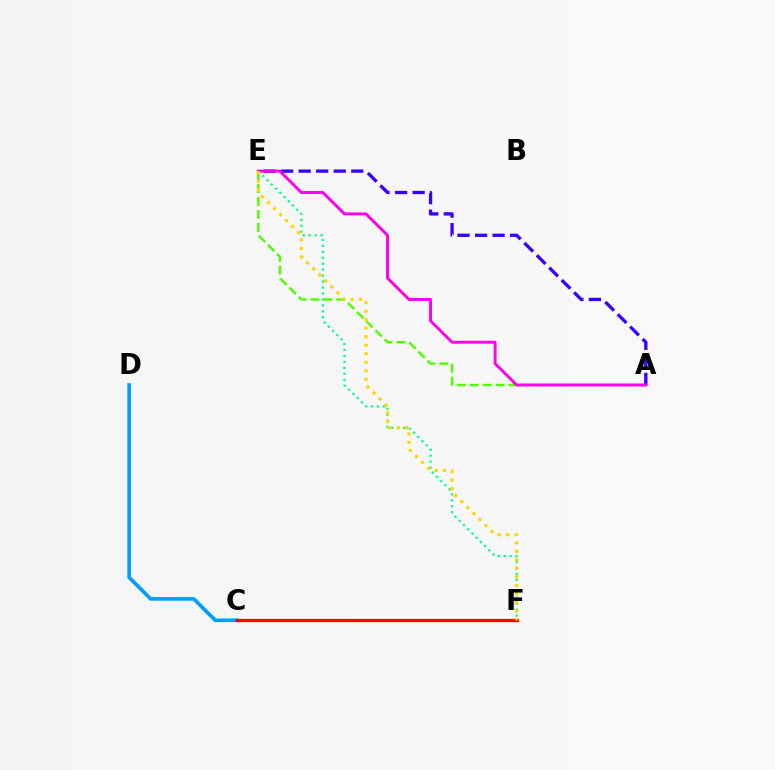{('A', 'E'): [{'color': '#4fff00', 'line_style': 'dashed', 'thickness': 1.76}, {'color': '#3700ff', 'line_style': 'dashed', 'thickness': 2.38}, {'color': '#ff00ed', 'line_style': 'solid', 'thickness': 2.11}], ('E', 'F'): [{'color': '#00ff86', 'line_style': 'dotted', 'thickness': 1.62}, {'color': '#ffd500', 'line_style': 'dotted', 'thickness': 2.31}], ('C', 'D'): [{'color': '#009eff', 'line_style': 'solid', 'thickness': 2.63}], ('C', 'F'): [{'color': '#ff0000', 'line_style': 'solid', 'thickness': 2.35}]}